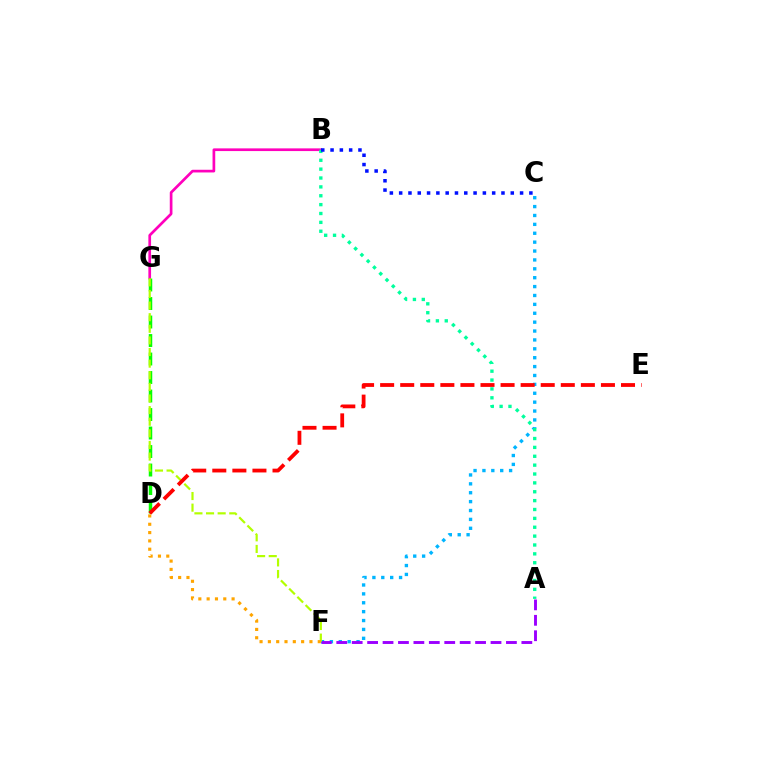{('C', 'F'): [{'color': '#00b5ff', 'line_style': 'dotted', 'thickness': 2.42}], ('A', 'F'): [{'color': '#9b00ff', 'line_style': 'dashed', 'thickness': 2.1}], ('B', 'G'): [{'color': '#ff00bd', 'line_style': 'solid', 'thickness': 1.94}], ('D', 'G'): [{'color': '#08ff00', 'line_style': 'dashed', 'thickness': 2.51}], ('F', 'G'): [{'color': '#b3ff00', 'line_style': 'dashed', 'thickness': 1.58}], ('A', 'B'): [{'color': '#00ff9d', 'line_style': 'dotted', 'thickness': 2.41}], ('D', 'E'): [{'color': '#ff0000', 'line_style': 'dashed', 'thickness': 2.73}], ('B', 'C'): [{'color': '#0010ff', 'line_style': 'dotted', 'thickness': 2.53}], ('D', 'F'): [{'color': '#ffa500', 'line_style': 'dotted', 'thickness': 2.26}]}